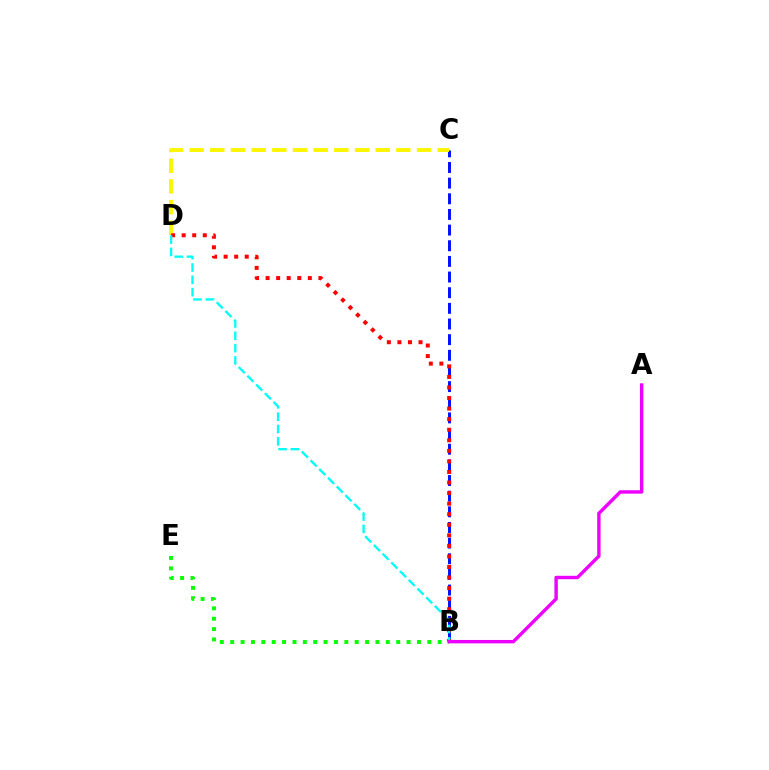{('B', 'C'): [{'color': '#0010ff', 'line_style': 'dashed', 'thickness': 2.13}], ('B', 'E'): [{'color': '#08ff00', 'line_style': 'dotted', 'thickness': 2.82}], ('C', 'D'): [{'color': '#fcf500', 'line_style': 'dashed', 'thickness': 2.81}], ('B', 'D'): [{'color': '#ff0000', 'line_style': 'dotted', 'thickness': 2.87}, {'color': '#00fff6', 'line_style': 'dashed', 'thickness': 1.67}], ('A', 'B'): [{'color': '#ee00ff', 'line_style': 'solid', 'thickness': 2.45}]}